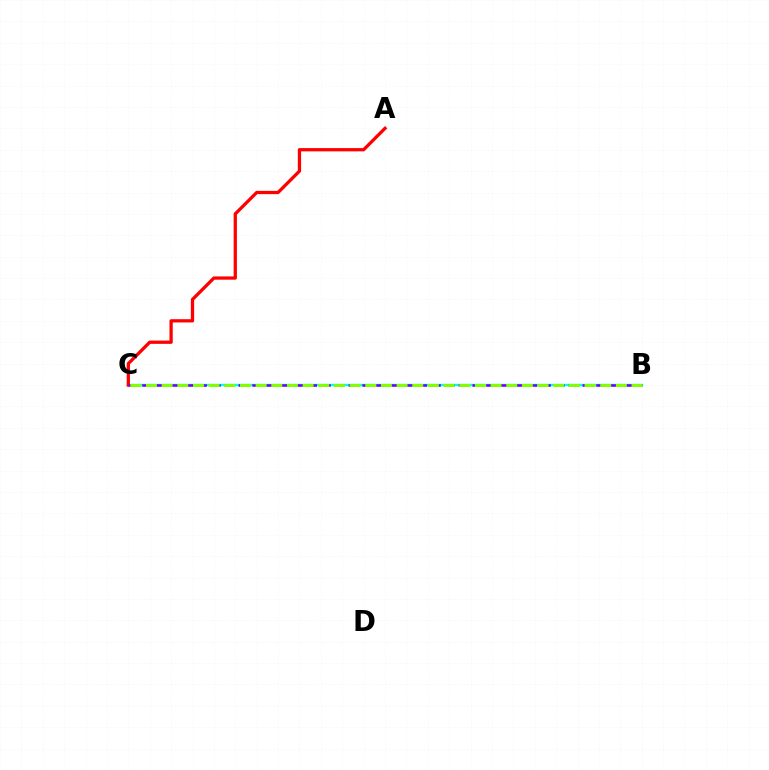{('B', 'C'): [{'color': '#00fff6', 'line_style': 'solid', 'thickness': 1.73}, {'color': '#7200ff', 'line_style': 'dashed', 'thickness': 1.87}, {'color': '#84ff00', 'line_style': 'dashed', 'thickness': 2.13}], ('A', 'C'): [{'color': '#ff0000', 'line_style': 'solid', 'thickness': 2.36}]}